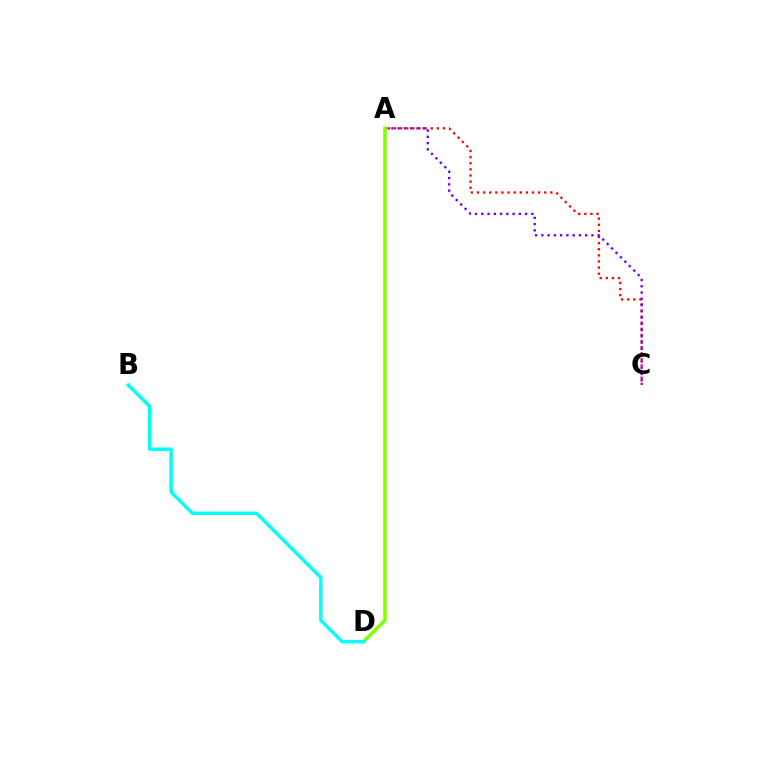{('A', 'C'): [{'color': '#ff0000', 'line_style': 'dotted', 'thickness': 1.66}, {'color': '#7200ff', 'line_style': 'dotted', 'thickness': 1.7}], ('A', 'D'): [{'color': '#84ff00', 'line_style': 'solid', 'thickness': 2.57}], ('B', 'D'): [{'color': '#00fff6', 'line_style': 'solid', 'thickness': 2.47}]}